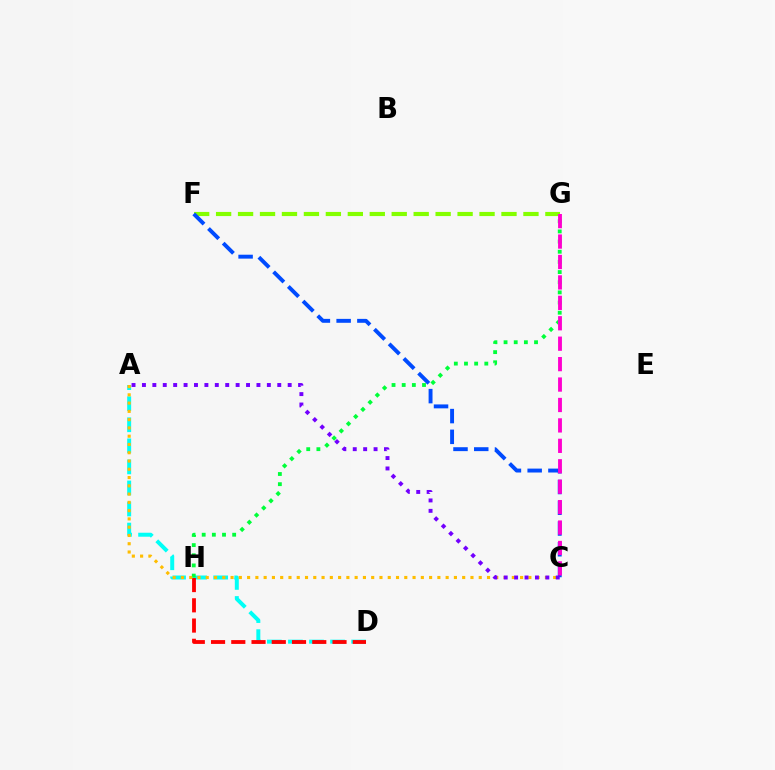{('F', 'G'): [{'color': '#84ff00', 'line_style': 'dashed', 'thickness': 2.98}], ('A', 'D'): [{'color': '#00fff6', 'line_style': 'dashed', 'thickness': 2.86}], ('D', 'H'): [{'color': '#ff0000', 'line_style': 'dashed', 'thickness': 2.75}], ('C', 'F'): [{'color': '#004bff', 'line_style': 'dashed', 'thickness': 2.82}], ('G', 'H'): [{'color': '#00ff39', 'line_style': 'dotted', 'thickness': 2.76}], ('A', 'C'): [{'color': '#ffbd00', 'line_style': 'dotted', 'thickness': 2.25}, {'color': '#7200ff', 'line_style': 'dotted', 'thickness': 2.83}], ('C', 'G'): [{'color': '#ff00cf', 'line_style': 'dashed', 'thickness': 2.78}]}